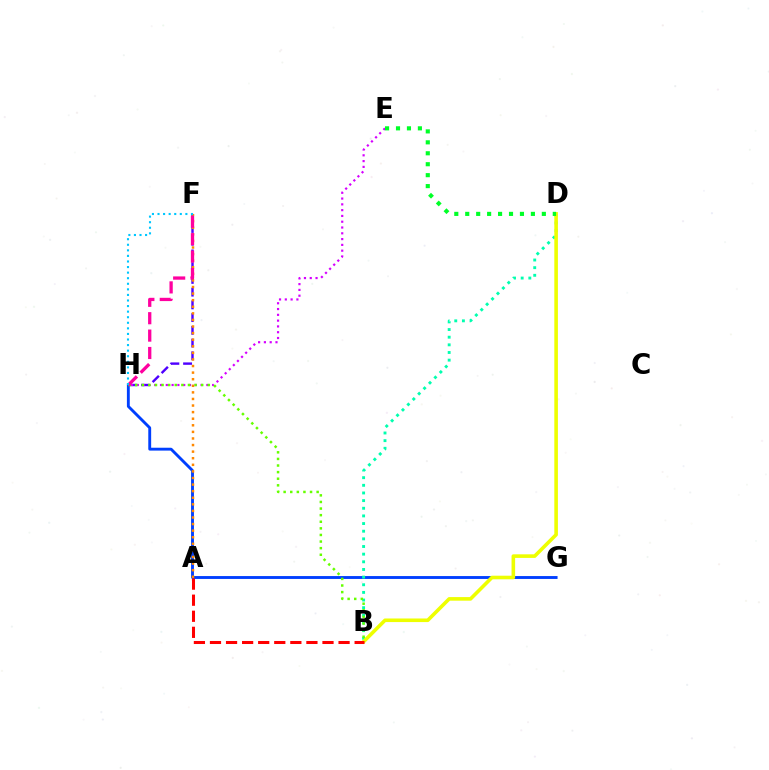{('G', 'H'): [{'color': '#003fff', 'line_style': 'solid', 'thickness': 2.07}], ('B', 'D'): [{'color': '#00ffaf', 'line_style': 'dotted', 'thickness': 2.08}, {'color': '#eeff00', 'line_style': 'solid', 'thickness': 2.59}], ('F', 'H'): [{'color': '#4f00ff', 'line_style': 'dashed', 'thickness': 1.73}, {'color': '#ff00a0', 'line_style': 'dashed', 'thickness': 2.36}, {'color': '#00c7ff', 'line_style': 'dotted', 'thickness': 1.51}], ('E', 'H'): [{'color': '#d600ff', 'line_style': 'dotted', 'thickness': 1.57}], ('B', 'H'): [{'color': '#66ff00', 'line_style': 'dotted', 'thickness': 1.79}], ('A', 'F'): [{'color': '#ff8800', 'line_style': 'dotted', 'thickness': 1.79}], ('A', 'B'): [{'color': '#ff0000', 'line_style': 'dashed', 'thickness': 2.18}], ('D', 'E'): [{'color': '#00ff27', 'line_style': 'dotted', 'thickness': 2.97}]}